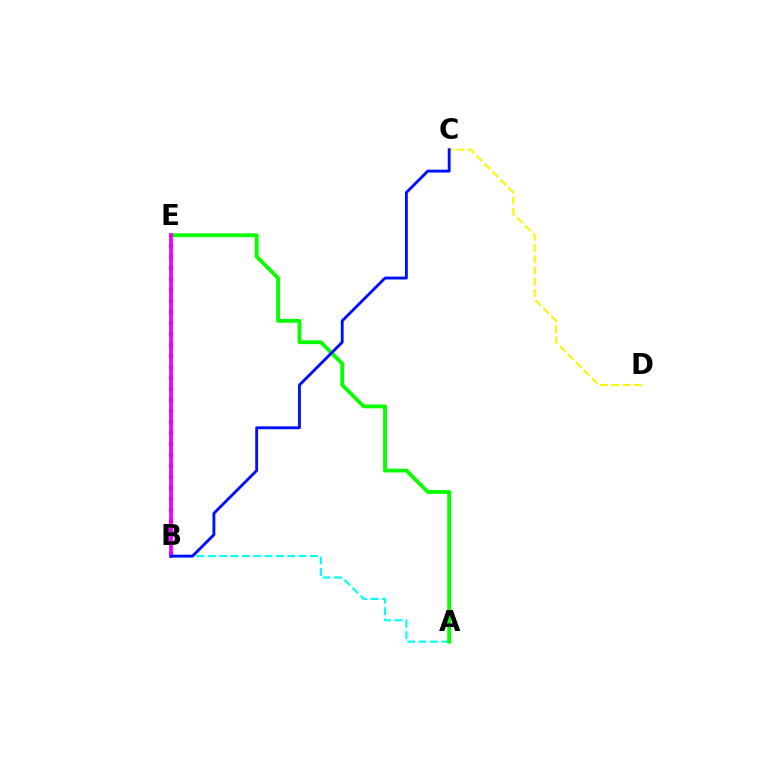{('C', 'D'): [{'color': '#fcf500', 'line_style': 'dashed', 'thickness': 1.53}], ('A', 'B'): [{'color': '#00fff6', 'line_style': 'dashed', 'thickness': 1.54}], ('A', 'E'): [{'color': '#08ff00', 'line_style': 'solid', 'thickness': 2.76}], ('B', 'E'): [{'color': '#ff0000', 'line_style': 'dotted', 'thickness': 2.99}, {'color': '#ee00ff', 'line_style': 'solid', 'thickness': 2.69}], ('B', 'C'): [{'color': '#0010ff', 'line_style': 'solid', 'thickness': 2.07}]}